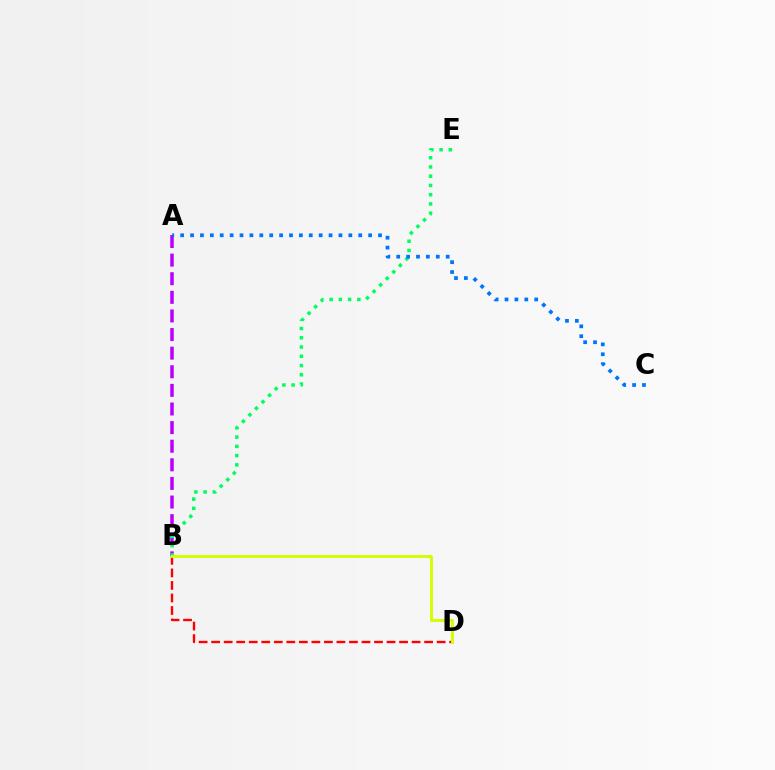{('B', 'D'): [{'color': '#ff0000', 'line_style': 'dashed', 'thickness': 1.7}, {'color': '#d1ff00', 'line_style': 'solid', 'thickness': 2.1}], ('A', 'B'): [{'color': '#b900ff', 'line_style': 'dashed', 'thickness': 2.53}], ('B', 'E'): [{'color': '#00ff5c', 'line_style': 'dotted', 'thickness': 2.51}], ('A', 'C'): [{'color': '#0074ff', 'line_style': 'dotted', 'thickness': 2.69}]}